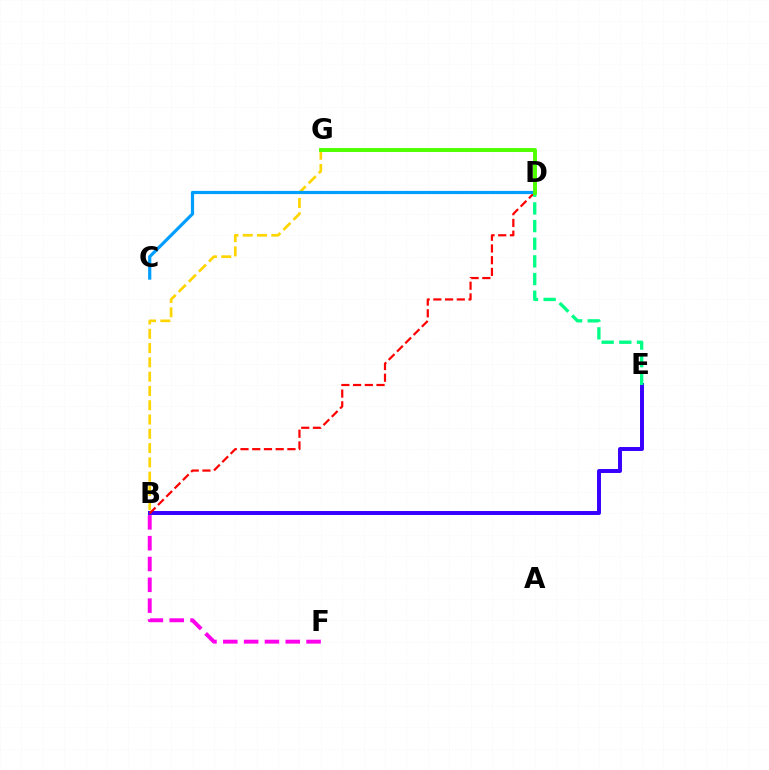{('B', 'E'): [{'color': '#3700ff', 'line_style': 'solid', 'thickness': 2.85}], ('B', 'D'): [{'color': '#ff0000', 'line_style': 'dashed', 'thickness': 1.59}], ('B', 'G'): [{'color': '#ffd500', 'line_style': 'dashed', 'thickness': 1.94}], ('D', 'E'): [{'color': '#00ff86', 'line_style': 'dashed', 'thickness': 2.4}], ('C', 'D'): [{'color': '#009eff', 'line_style': 'solid', 'thickness': 2.3}], ('D', 'G'): [{'color': '#4fff00', 'line_style': 'solid', 'thickness': 2.82}], ('B', 'F'): [{'color': '#ff00ed', 'line_style': 'dashed', 'thickness': 2.83}]}